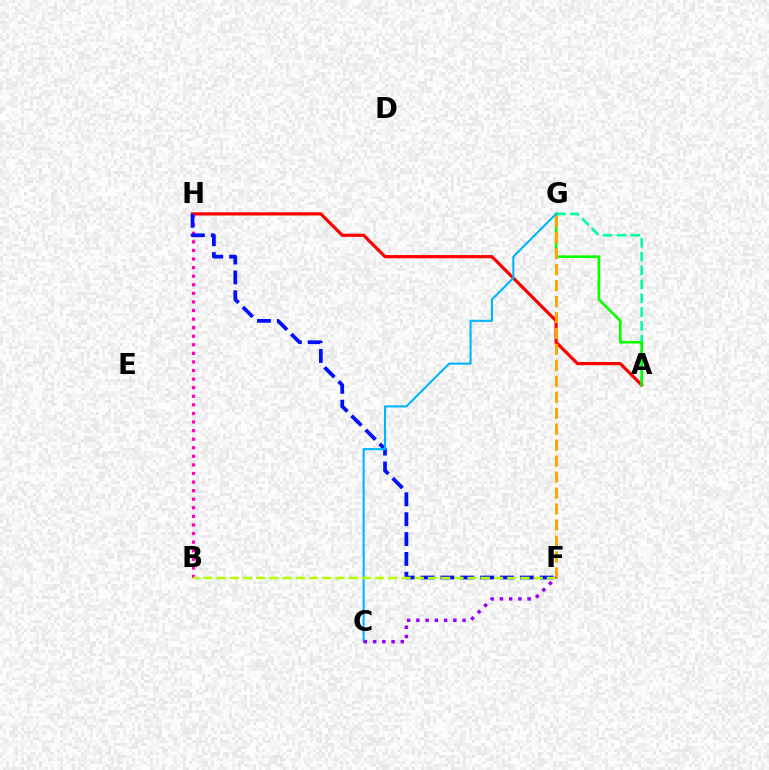{('A', 'G'): [{'color': '#00ff9d', 'line_style': 'dashed', 'thickness': 1.88}, {'color': '#08ff00', 'line_style': 'solid', 'thickness': 1.9}], ('A', 'H'): [{'color': '#ff0000', 'line_style': 'solid', 'thickness': 2.3}], ('B', 'H'): [{'color': '#ff00bd', 'line_style': 'dotted', 'thickness': 2.33}], ('F', 'H'): [{'color': '#0010ff', 'line_style': 'dashed', 'thickness': 2.7}], ('C', 'G'): [{'color': '#00b5ff', 'line_style': 'solid', 'thickness': 1.5}], ('B', 'F'): [{'color': '#b3ff00', 'line_style': 'dashed', 'thickness': 1.79}], ('F', 'G'): [{'color': '#ffa500', 'line_style': 'dashed', 'thickness': 2.17}], ('C', 'F'): [{'color': '#9b00ff', 'line_style': 'dotted', 'thickness': 2.51}]}